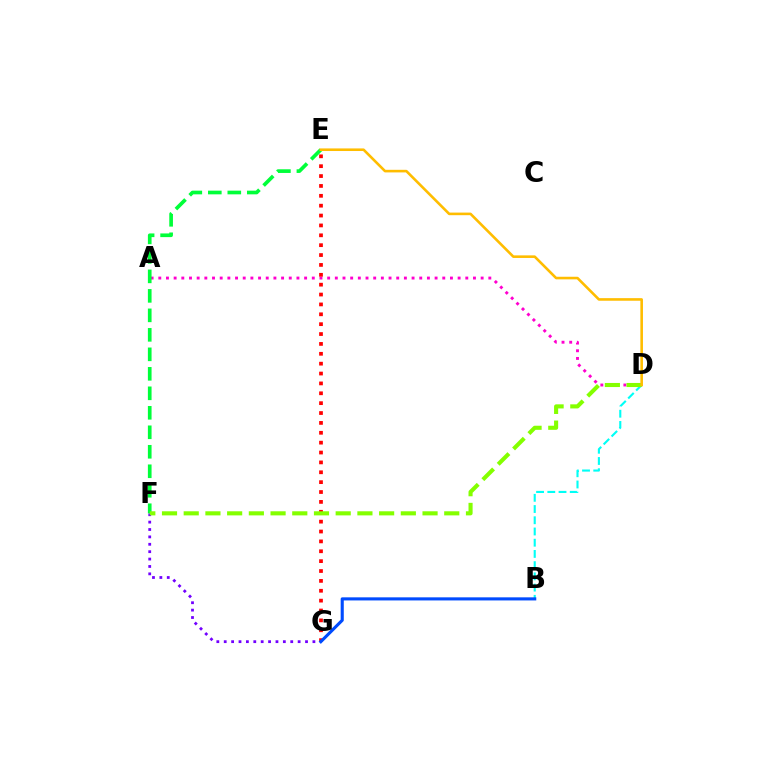{('A', 'D'): [{'color': '#ff00cf', 'line_style': 'dotted', 'thickness': 2.09}], ('E', 'G'): [{'color': '#ff0000', 'line_style': 'dotted', 'thickness': 2.68}], ('F', 'G'): [{'color': '#7200ff', 'line_style': 'dotted', 'thickness': 2.01}], ('B', 'D'): [{'color': '#00fff6', 'line_style': 'dashed', 'thickness': 1.52}], ('E', 'F'): [{'color': '#00ff39', 'line_style': 'dashed', 'thickness': 2.65}], ('D', 'F'): [{'color': '#84ff00', 'line_style': 'dashed', 'thickness': 2.95}], ('D', 'E'): [{'color': '#ffbd00', 'line_style': 'solid', 'thickness': 1.87}], ('B', 'G'): [{'color': '#004bff', 'line_style': 'solid', 'thickness': 2.23}]}